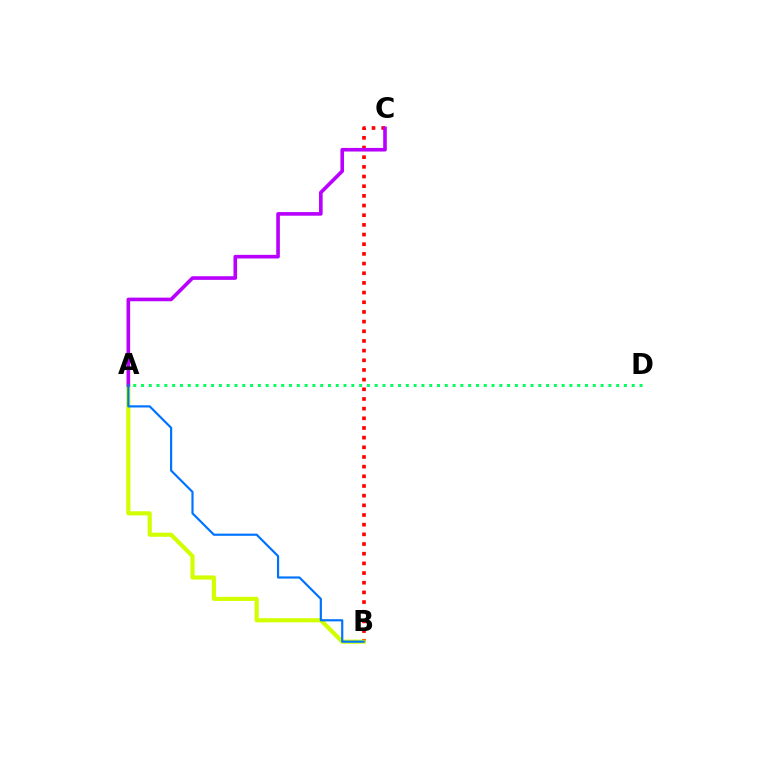{('A', 'D'): [{'color': '#00ff5c', 'line_style': 'dotted', 'thickness': 2.12}], ('B', 'C'): [{'color': '#ff0000', 'line_style': 'dotted', 'thickness': 2.63}], ('A', 'B'): [{'color': '#d1ff00', 'line_style': 'solid', 'thickness': 2.99}, {'color': '#0074ff', 'line_style': 'solid', 'thickness': 1.58}], ('A', 'C'): [{'color': '#b900ff', 'line_style': 'solid', 'thickness': 2.61}]}